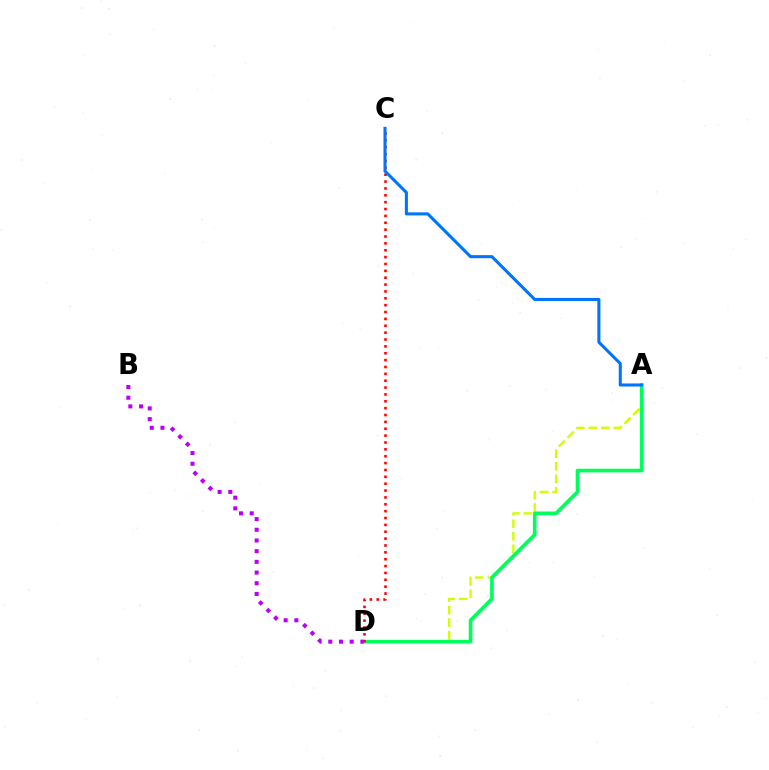{('A', 'D'): [{'color': '#d1ff00', 'line_style': 'dashed', 'thickness': 1.7}, {'color': '#00ff5c', 'line_style': 'solid', 'thickness': 2.64}], ('C', 'D'): [{'color': '#ff0000', 'line_style': 'dotted', 'thickness': 1.87}], ('A', 'C'): [{'color': '#0074ff', 'line_style': 'solid', 'thickness': 2.2}], ('B', 'D'): [{'color': '#b900ff', 'line_style': 'dotted', 'thickness': 2.91}]}